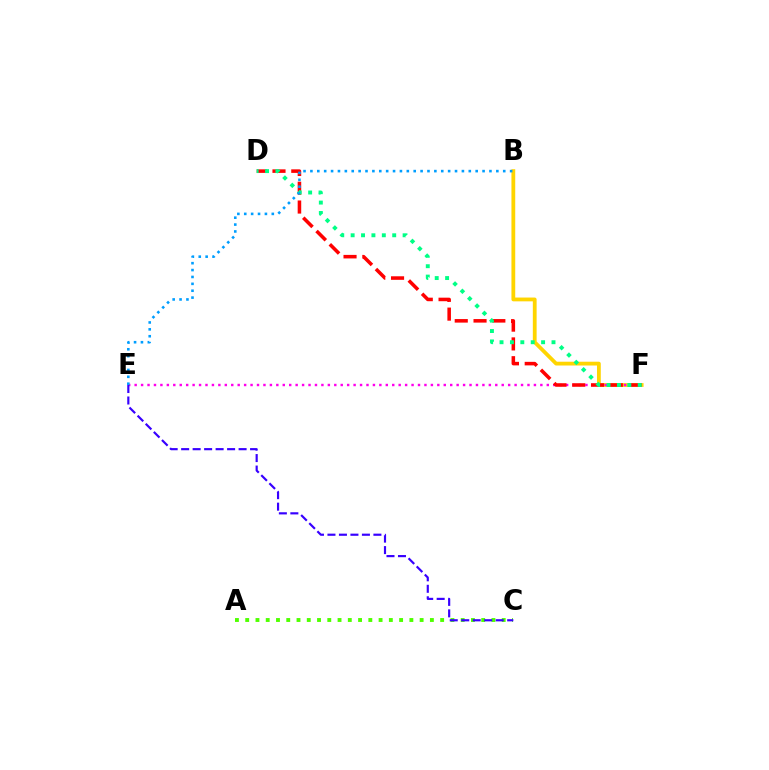{('B', 'F'): [{'color': '#ffd500', 'line_style': 'solid', 'thickness': 2.73}], ('E', 'F'): [{'color': '#ff00ed', 'line_style': 'dotted', 'thickness': 1.75}], ('D', 'F'): [{'color': '#ff0000', 'line_style': 'dashed', 'thickness': 2.55}, {'color': '#00ff86', 'line_style': 'dotted', 'thickness': 2.82}], ('A', 'C'): [{'color': '#4fff00', 'line_style': 'dotted', 'thickness': 2.79}], ('B', 'E'): [{'color': '#009eff', 'line_style': 'dotted', 'thickness': 1.87}], ('C', 'E'): [{'color': '#3700ff', 'line_style': 'dashed', 'thickness': 1.56}]}